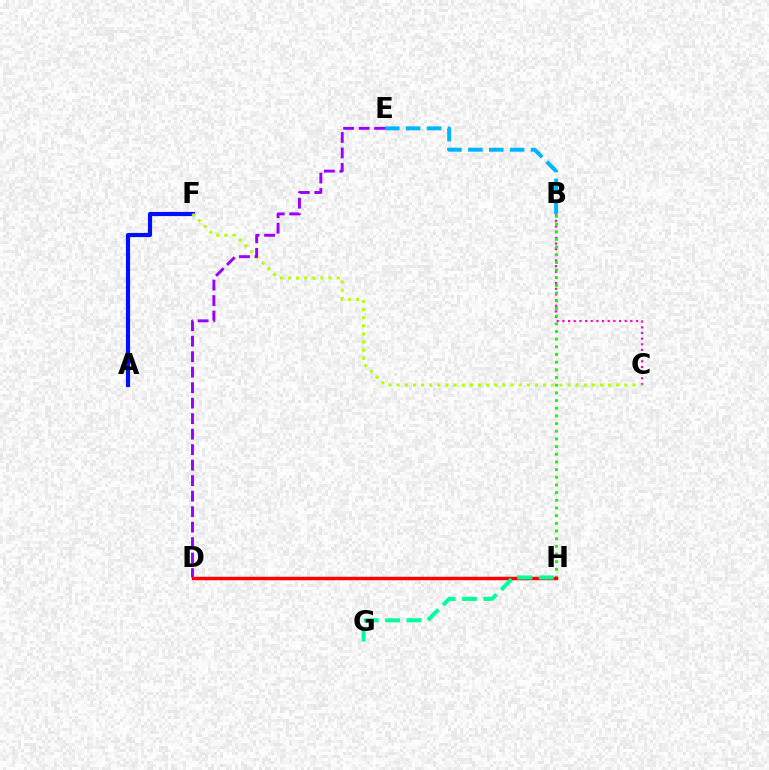{('A', 'F'): [{'color': '#0010ff', 'line_style': 'solid', 'thickness': 2.99}], ('B', 'C'): [{'color': '#ff00bd', 'line_style': 'dotted', 'thickness': 1.54}], ('B', 'E'): [{'color': '#00b5ff', 'line_style': 'dashed', 'thickness': 2.84}], ('B', 'H'): [{'color': '#08ff00', 'line_style': 'dotted', 'thickness': 2.09}], ('C', 'F'): [{'color': '#b3ff00', 'line_style': 'dotted', 'thickness': 2.21}], ('D', 'H'): [{'color': '#ffa500', 'line_style': 'dotted', 'thickness': 2.0}, {'color': '#ff0000', 'line_style': 'solid', 'thickness': 2.49}], ('G', 'H'): [{'color': '#00ff9d', 'line_style': 'dashed', 'thickness': 2.91}], ('D', 'E'): [{'color': '#9b00ff', 'line_style': 'dashed', 'thickness': 2.11}]}